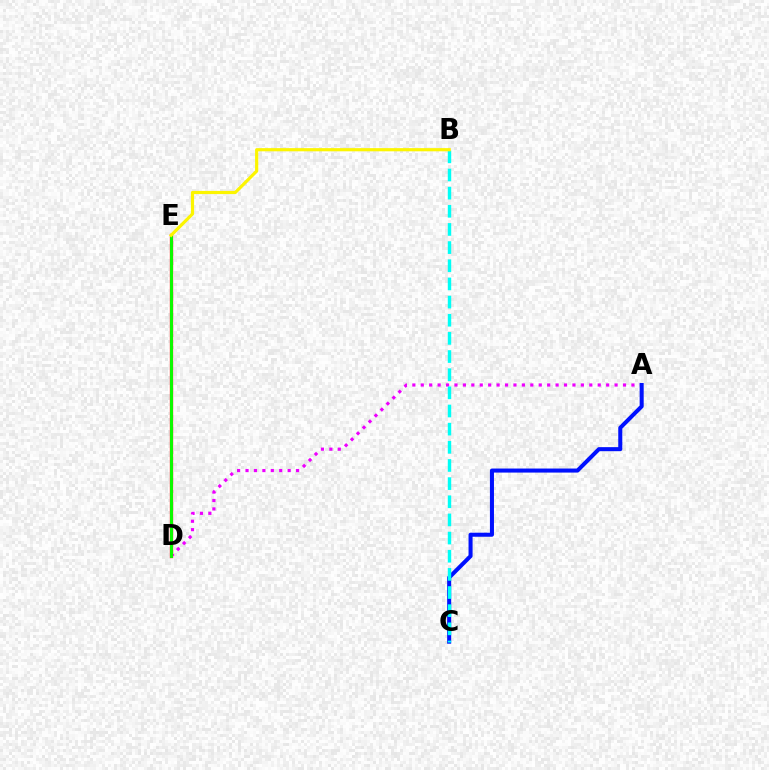{('A', 'D'): [{'color': '#ee00ff', 'line_style': 'dotted', 'thickness': 2.29}], ('A', 'C'): [{'color': '#0010ff', 'line_style': 'solid', 'thickness': 2.91}], ('B', 'C'): [{'color': '#00fff6', 'line_style': 'dashed', 'thickness': 2.47}], ('D', 'E'): [{'color': '#ff0000', 'line_style': 'solid', 'thickness': 2.38}, {'color': '#08ff00', 'line_style': 'solid', 'thickness': 2.11}], ('B', 'E'): [{'color': '#fcf500', 'line_style': 'solid', 'thickness': 2.29}]}